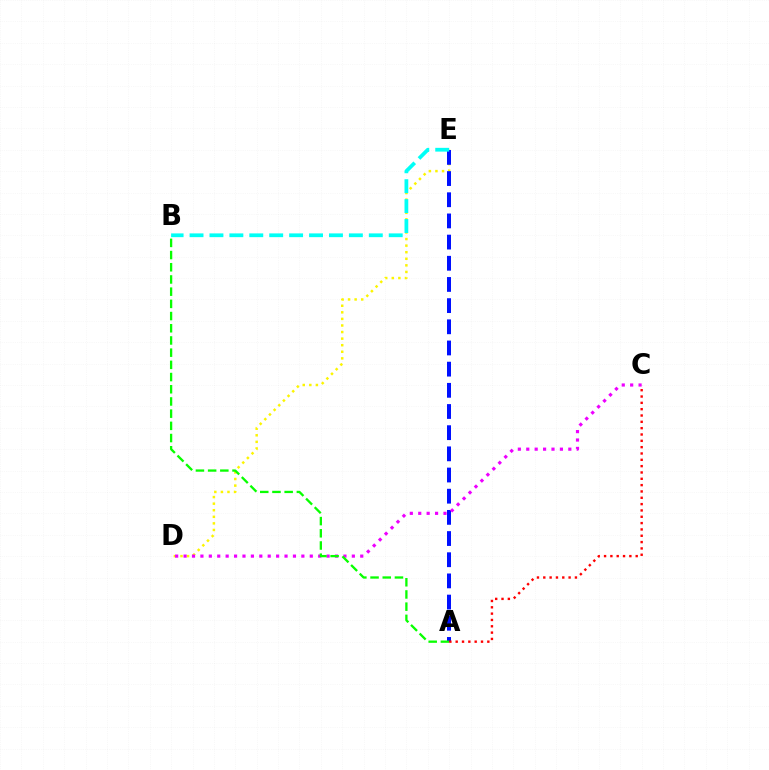{('D', 'E'): [{'color': '#fcf500', 'line_style': 'dotted', 'thickness': 1.79}], ('A', 'E'): [{'color': '#0010ff', 'line_style': 'dashed', 'thickness': 2.88}], ('B', 'E'): [{'color': '#00fff6', 'line_style': 'dashed', 'thickness': 2.71}], ('C', 'D'): [{'color': '#ee00ff', 'line_style': 'dotted', 'thickness': 2.29}], ('A', 'B'): [{'color': '#08ff00', 'line_style': 'dashed', 'thickness': 1.66}], ('A', 'C'): [{'color': '#ff0000', 'line_style': 'dotted', 'thickness': 1.72}]}